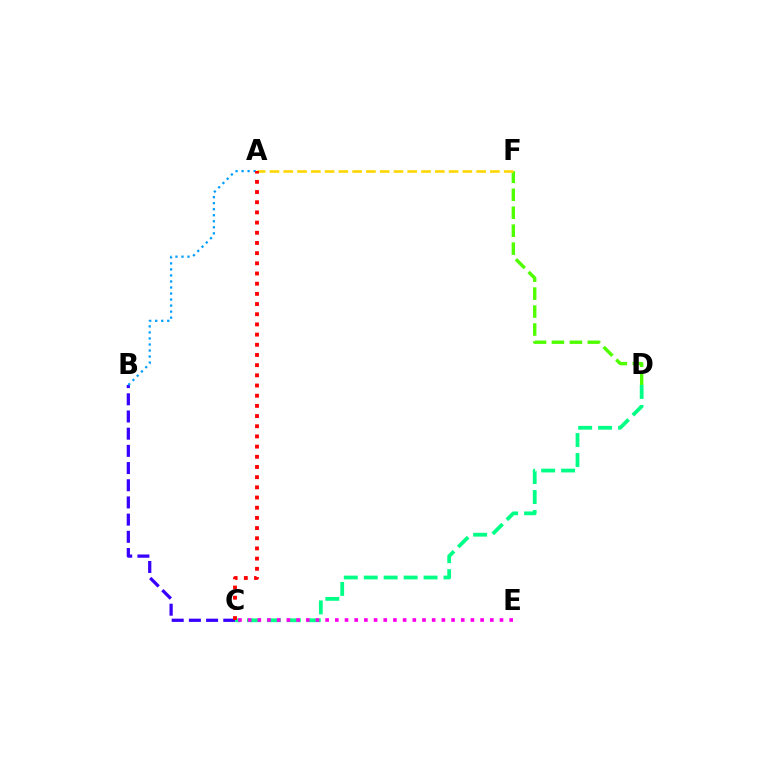{('B', 'C'): [{'color': '#3700ff', 'line_style': 'dashed', 'thickness': 2.34}], ('D', 'F'): [{'color': '#4fff00', 'line_style': 'dashed', 'thickness': 2.44}], ('A', 'F'): [{'color': '#ffd500', 'line_style': 'dashed', 'thickness': 1.87}], ('C', 'D'): [{'color': '#00ff86', 'line_style': 'dashed', 'thickness': 2.71}], ('A', 'B'): [{'color': '#009eff', 'line_style': 'dotted', 'thickness': 1.64}], ('A', 'C'): [{'color': '#ff0000', 'line_style': 'dotted', 'thickness': 2.77}], ('C', 'E'): [{'color': '#ff00ed', 'line_style': 'dotted', 'thickness': 2.63}]}